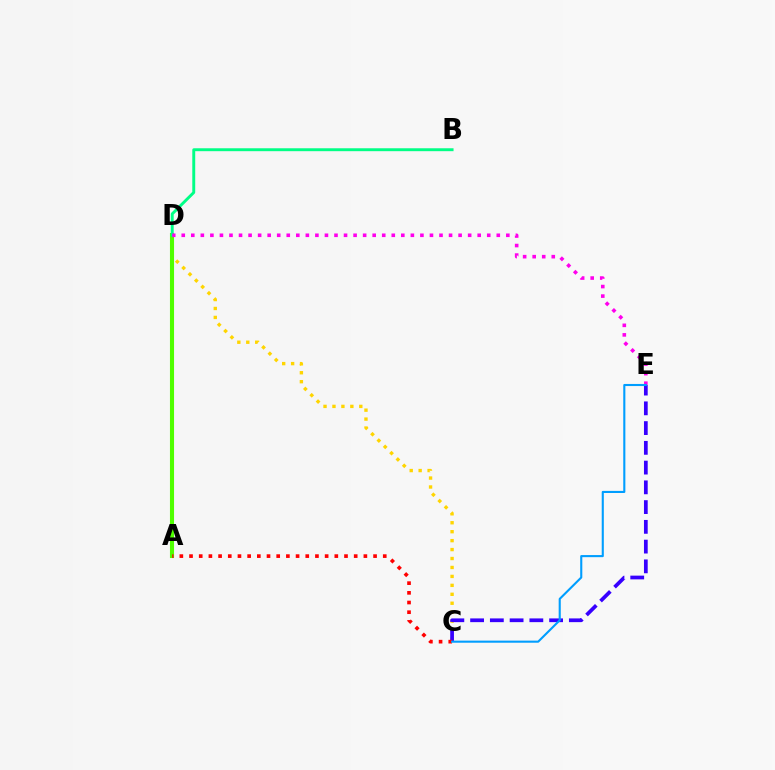{('C', 'D'): [{'color': '#ffd500', 'line_style': 'dotted', 'thickness': 2.43}], ('C', 'E'): [{'color': '#3700ff', 'line_style': 'dashed', 'thickness': 2.68}, {'color': '#009eff', 'line_style': 'solid', 'thickness': 1.51}], ('A', 'D'): [{'color': '#4fff00', 'line_style': 'solid', 'thickness': 2.94}], ('B', 'D'): [{'color': '#00ff86', 'line_style': 'solid', 'thickness': 2.1}], ('A', 'C'): [{'color': '#ff0000', 'line_style': 'dotted', 'thickness': 2.63}], ('D', 'E'): [{'color': '#ff00ed', 'line_style': 'dotted', 'thickness': 2.59}]}